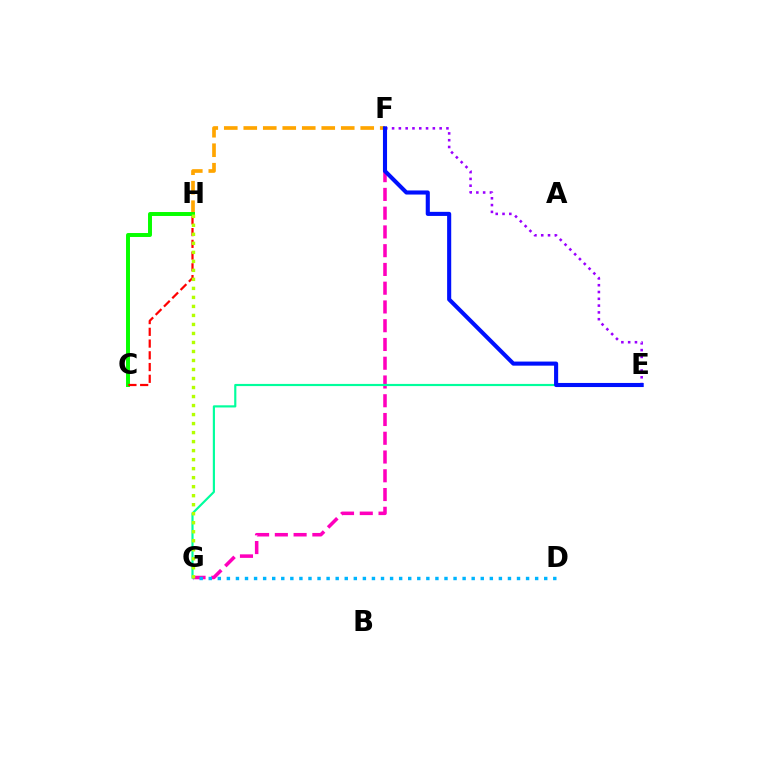{('F', 'G'): [{'color': '#ff00bd', 'line_style': 'dashed', 'thickness': 2.55}], ('E', 'G'): [{'color': '#00ff9d', 'line_style': 'solid', 'thickness': 1.56}], ('E', 'F'): [{'color': '#9b00ff', 'line_style': 'dotted', 'thickness': 1.85}, {'color': '#0010ff', 'line_style': 'solid', 'thickness': 2.95}], ('F', 'H'): [{'color': '#ffa500', 'line_style': 'dashed', 'thickness': 2.65}], ('C', 'H'): [{'color': '#08ff00', 'line_style': 'solid', 'thickness': 2.85}, {'color': '#ff0000', 'line_style': 'dashed', 'thickness': 1.6}], ('D', 'G'): [{'color': '#00b5ff', 'line_style': 'dotted', 'thickness': 2.46}], ('G', 'H'): [{'color': '#b3ff00', 'line_style': 'dotted', 'thickness': 2.45}]}